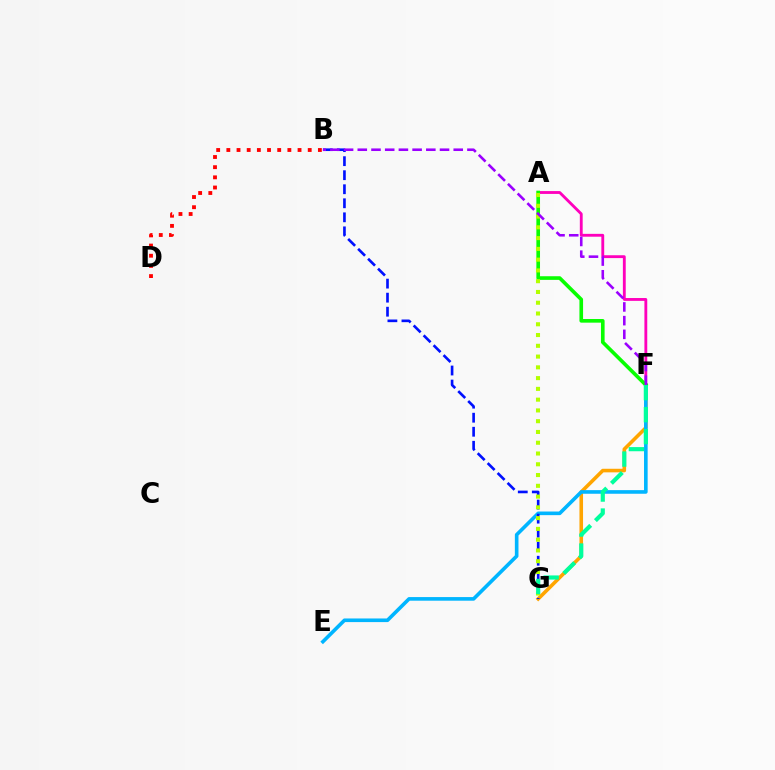{('F', 'G'): [{'color': '#ffa500', 'line_style': 'solid', 'thickness': 2.58}, {'color': '#00ff9d', 'line_style': 'dashed', 'thickness': 2.99}], ('E', 'F'): [{'color': '#00b5ff', 'line_style': 'solid', 'thickness': 2.61}], ('B', 'D'): [{'color': '#ff0000', 'line_style': 'dotted', 'thickness': 2.76}], ('A', 'F'): [{'color': '#ff00bd', 'line_style': 'solid', 'thickness': 2.05}, {'color': '#08ff00', 'line_style': 'solid', 'thickness': 2.62}], ('B', 'G'): [{'color': '#0010ff', 'line_style': 'dashed', 'thickness': 1.91}], ('A', 'G'): [{'color': '#b3ff00', 'line_style': 'dotted', 'thickness': 2.93}], ('B', 'F'): [{'color': '#9b00ff', 'line_style': 'dashed', 'thickness': 1.86}]}